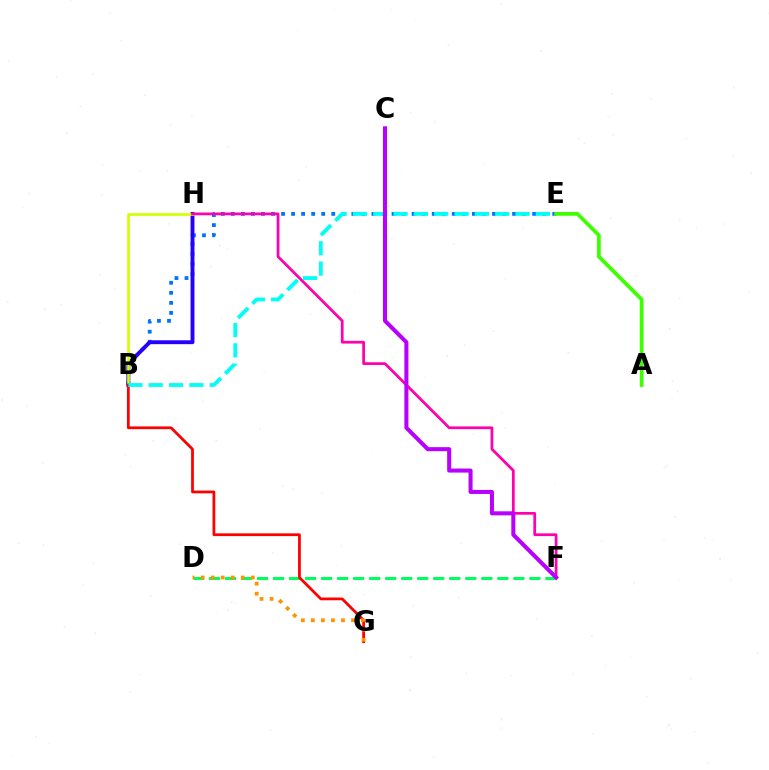{('B', 'E'): [{'color': '#0074ff', 'line_style': 'dotted', 'thickness': 2.73}, {'color': '#00fff6', 'line_style': 'dashed', 'thickness': 2.76}], ('B', 'H'): [{'color': '#2500ff', 'line_style': 'solid', 'thickness': 2.8}, {'color': '#d1ff00', 'line_style': 'solid', 'thickness': 1.93}], ('A', 'E'): [{'color': '#3dff00', 'line_style': 'solid', 'thickness': 2.69}], ('D', 'F'): [{'color': '#00ff5c', 'line_style': 'dashed', 'thickness': 2.18}], ('B', 'G'): [{'color': '#ff0000', 'line_style': 'solid', 'thickness': 1.99}], ('F', 'H'): [{'color': '#ff00ac', 'line_style': 'solid', 'thickness': 1.97}], ('D', 'G'): [{'color': '#ff9400', 'line_style': 'dotted', 'thickness': 2.73}], ('C', 'F'): [{'color': '#b900ff', 'line_style': 'solid', 'thickness': 2.91}]}